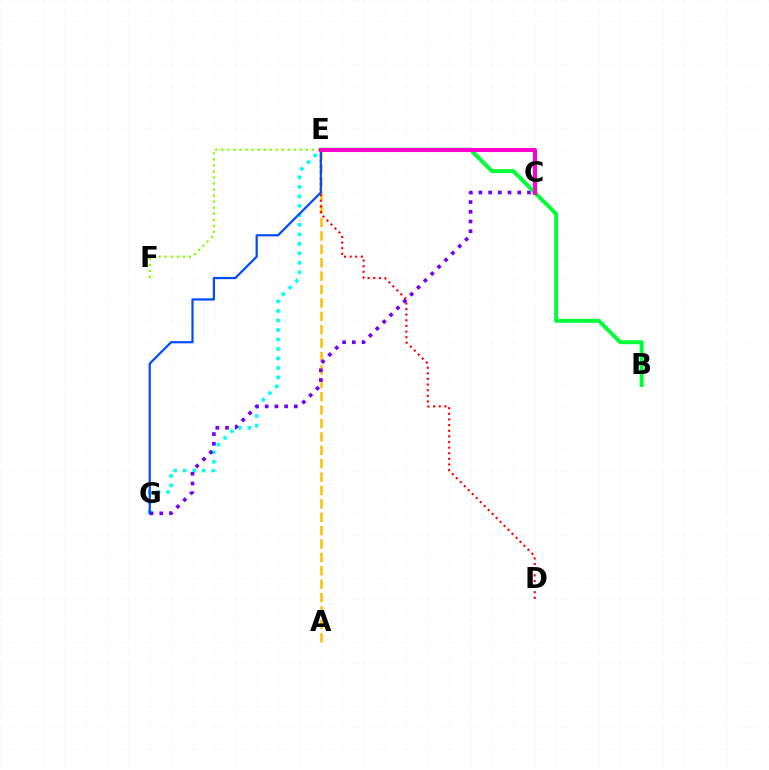{('A', 'E'): [{'color': '#ffbd00', 'line_style': 'dashed', 'thickness': 1.82}], ('D', 'E'): [{'color': '#ff0000', 'line_style': 'dotted', 'thickness': 1.53}], ('E', 'G'): [{'color': '#00fff6', 'line_style': 'dotted', 'thickness': 2.58}, {'color': '#004bff', 'line_style': 'solid', 'thickness': 1.59}], ('C', 'G'): [{'color': '#7200ff', 'line_style': 'dotted', 'thickness': 2.64}], ('E', 'F'): [{'color': '#84ff00', 'line_style': 'dotted', 'thickness': 1.64}], ('B', 'E'): [{'color': '#00ff39', 'line_style': 'solid', 'thickness': 2.85}], ('C', 'E'): [{'color': '#ff00cf', 'line_style': 'solid', 'thickness': 2.93}]}